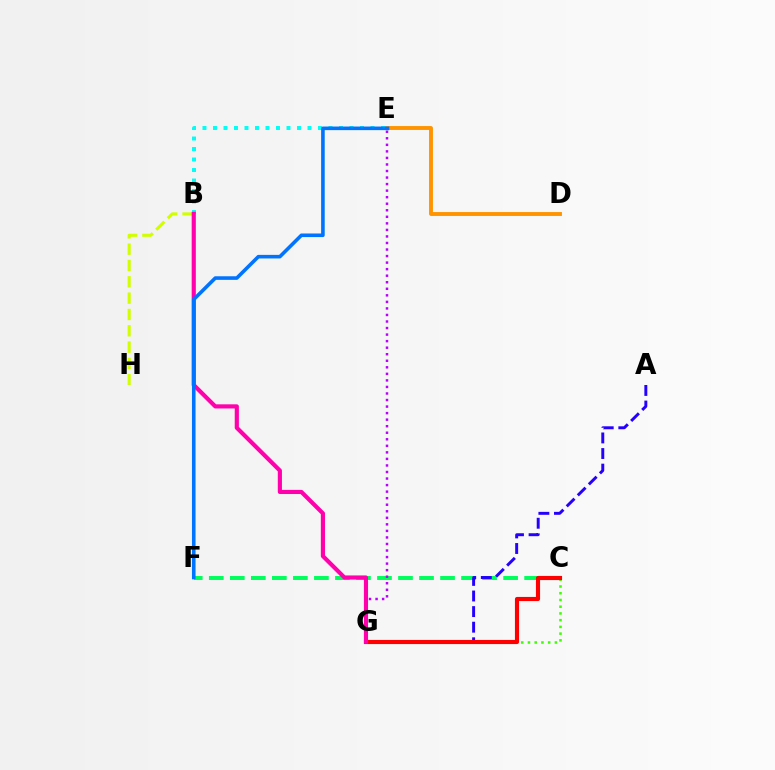{('B', 'H'): [{'color': '#d1ff00', 'line_style': 'dashed', 'thickness': 2.22}], ('B', 'E'): [{'color': '#00fff6', 'line_style': 'dotted', 'thickness': 2.85}], ('C', 'F'): [{'color': '#00ff5c', 'line_style': 'dashed', 'thickness': 2.86}], ('A', 'G'): [{'color': '#2500ff', 'line_style': 'dashed', 'thickness': 2.12}], ('C', 'G'): [{'color': '#3dff00', 'line_style': 'dotted', 'thickness': 1.83}, {'color': '#ff0000', 'line_style': 'solid', 'thickness': 2.98}], ('E', 'G'): [{'color': '#b900ff', 'line_style': 'dotted', 'thickness': 1.78}], ('D', 'E'): [{'color': '#ff9400', 'line_style': 'solid', 'thickness': 2.79}], ('B', 'G'): [{'color': '#ff00ac', 'line_style': 'solid', 'thickness': 2.98}], ('E', 'F'): [{'color': '#0074ff', 'line_style': 'solid', 'thickness': 2.58}]}